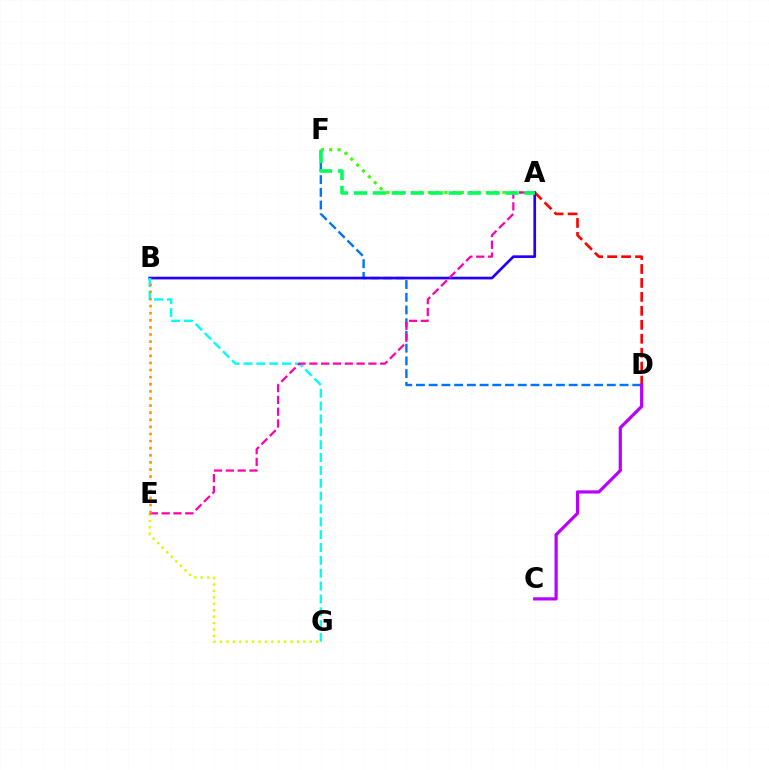{('D', 'F'): [{'color': '#0074ff', 'line_style': 'dashed', 'thickness': 1.73}], ('A', 'F'): [{'color': '#3dff00', 'line_style': 'dotted', 'thickness': 2.26}, {'color': '#00ff5c', 'line_style': 'dashed', 'thickness': 2.57}], ('E', 'G'): [{'color': '#d1ff00', 'line_style': 'dotted', 'thickness': 1.74}], ('A', 'D'): [{'color': '#ff0000', 'line_style': 'dashed', 'thickness': 1.9}], ('A', 'B'): [{'color': '#2500ff', 'line_style': 'solid', 'thickness': 1.94}], ('B', 'G'): [{'color': '#00fff6', 'line_style': 'dashed', 'thickness': 1.75}], ('A', 'E'): [{'color': '#ff00ac', 'line_style': 'dashed', 'thickness': 1.6}], ('C', 'D'): [{'color': '#b900ff', 'line_style': 'solid', 'thickness': 2.3}], ('B', 'E'): [{'color': '#ff9400', 'line_style': 'dotted', 'thickness': 1.93}]}